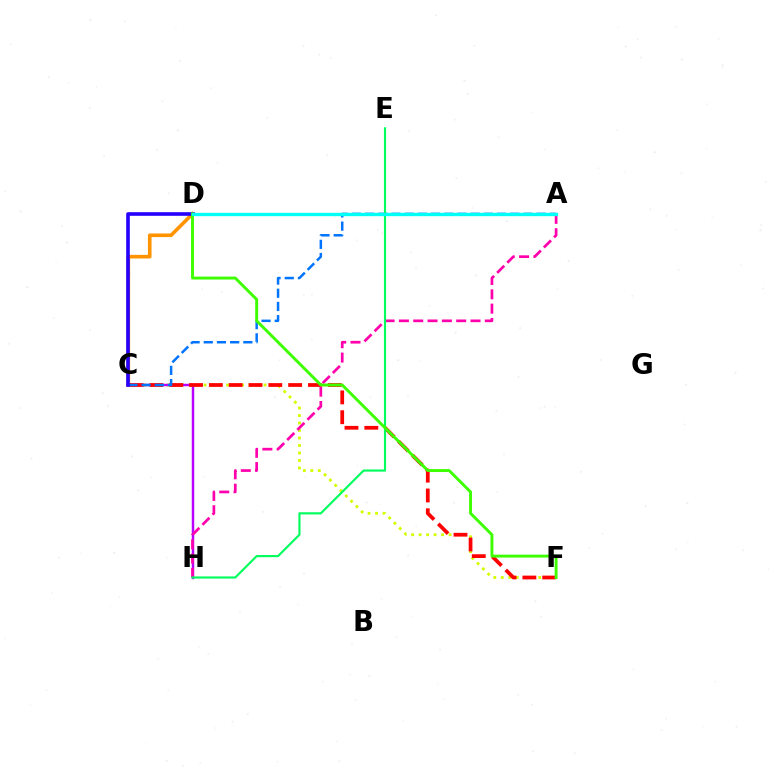{('C', 'F'): [{'color': '#d1ff00', 'line_style': 'dotted', 'thickness': 2.04}, {'color': '#ff0000', 'line_style': 'dashed', 'thickness': 2.69}], ('C', 'D'): [{'color': '#ff9400', 'line_style': 'solid', 'thickness': 2.61}, {'color': '#2500ff', 'line_style': 'solid', 'thickness': 2.61}], ('C', 'H'): [{'color': '#b900ff', 'line_style': 'solid', 'thickness': 1.77}], ('A', 'C'): [{'color': '#0074ff', 'line_style': 'dashed', 'thickness': 1.79}], ('A', 'H'): [{'color': '#ff00ac', 'line_style': 'dashed', 'thickness': 1.95}], ('E', 'H'): [{'color': '#00ff5c', 'line_style': 'solid', 'thickness': 1.55}], ('D', 'F'): [{'color': '#3dff00', 'line_style': 'solid', 'thickness': 2.11}], ('A', 'D'): [{'color': '#00fff6', 'line_style': 'solid', 'thickness': 2.4}]}